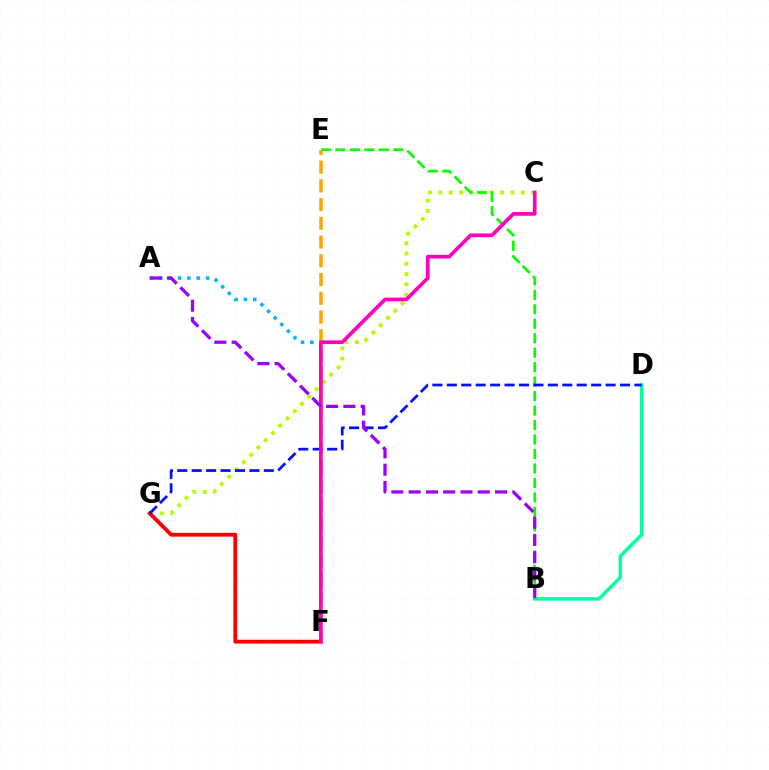{('C', 'G'): [{'color': '#b3ff00', 'line_style': 'dotted', 'thickness': 2.8}], ('F', 'G'): [{'color': '#ff0000', 'line_style': 'solid', 'thickness': 2.75}], ('A', 'F'): [{'color': '#00b5ff', 'line_style': 'dotted', 'thickness': 2.54}], ('B', 'D'): [{'color': '#00ff9d', 'line_style': 'solid', 'thickness': 2.48}], ('B', 'E'): [{'color': '#08ff00', 'line_style': 'dashed', 'thickness': 1.97}], ('E', 'F'): [{'color': '#ffa500', 'line_style': 'dashed', 'thickness': 2.54}], ('D', 'G'): [{'color': '#0010ff', 'line_style': 'dashed', 'thickness': 1.96}], ('C', 'F'): [{'color': '#ff00bd', 'line_style': 'solid', 'thickness': 2.65}], ('A', 'B'): [{'color': '#9b00ff', 'line_style': 'dashed', 'thickness': 2.35}]}